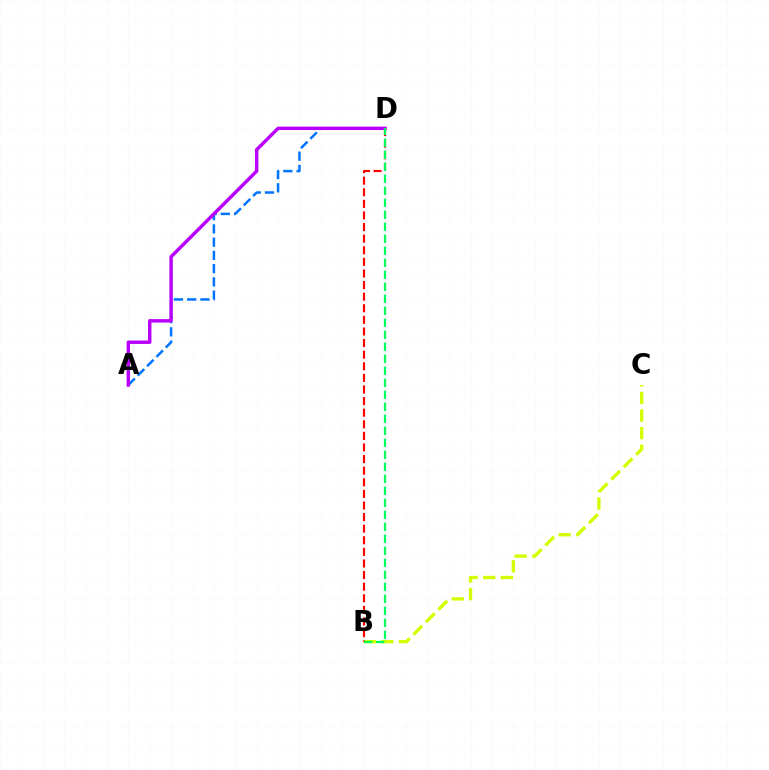{('B', 'C'): [{'color': '#d1ff00', 'line_style': 'dashed', 'thickness': 2.39}], ('A', 'D'): [{'color': '#0074ff', 'line_style': 'dashed', 'thickness': 1.8}, {'color': '#b900ff', 'line_style': 'solid', 'thickness': 2.47}], ('B', 'D'): [{'color': '#ff0000', 'line_style': 'dashed', 'thickness': 1.58}, {'color': '#00ff5c', 'line_style': 'dashed', 'thickness': 1.63}]}